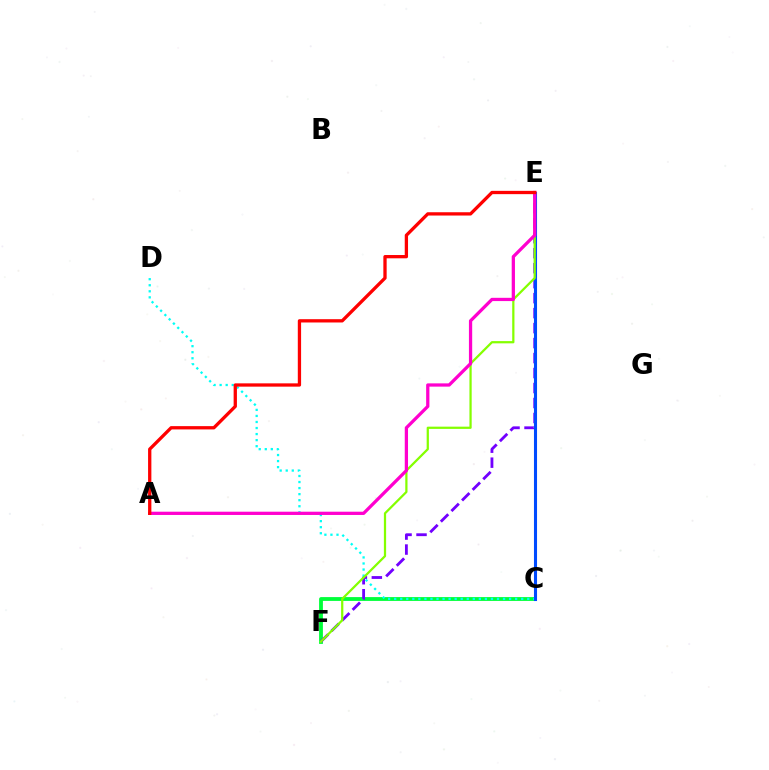{('C', 'F'): [{'color': '#00ff39', 'line_style': 'solid', 'thickness': 2.75}], ('E', 'F'): [{'color': '#7200ff', 'line_style': 'dashed', 'thickness': 2.04}, {'color': '#84ff00', 'line_style': 'solid', 'thickness': 1.61}], ('C', 'E'): [{'color': '#ffbd00', 'line_style': 'dotted', 'thickness': 2.18}, {'color': '#004bff', 'line_style': 'solid', 'thickness': 2.21}], ('C', 'D'): [{'color': '#00fff6', 'line_style': 'dotted', 'thickness': 1.64}], ('A', 'E'): [{'color': '#ff00cf', 'line_style': 'solid', 'thickness': 2.35}, {'color': '#ff0000', 'line_style': 'solid', 'thickness': 2.37}]}